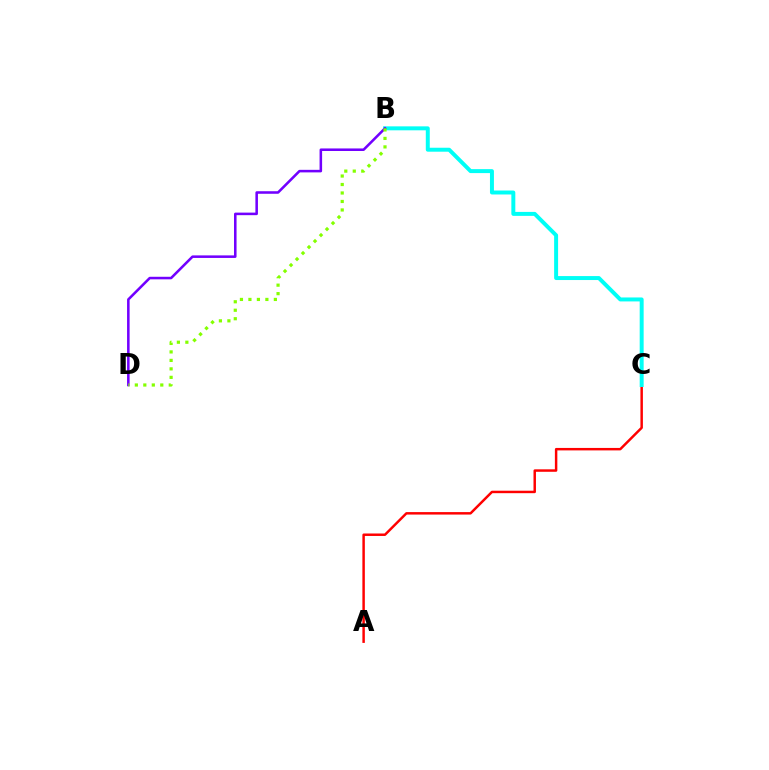{('A', 'C'): [{'color': '#ff0000', 'line_style': 'solid', 'thickness': 1.78}], ('B', 'C'): [{'color': '#00fff6', 'line_style': 'solid', 'thickness': 2.85}], ('B', 'D'): [{'color': '#7200ff', 'line_style': 'solid', 'thickness': 1.84}, {'color': '#84ff00', 'line_style': 'dotted', 'thickness': 2.3}]}